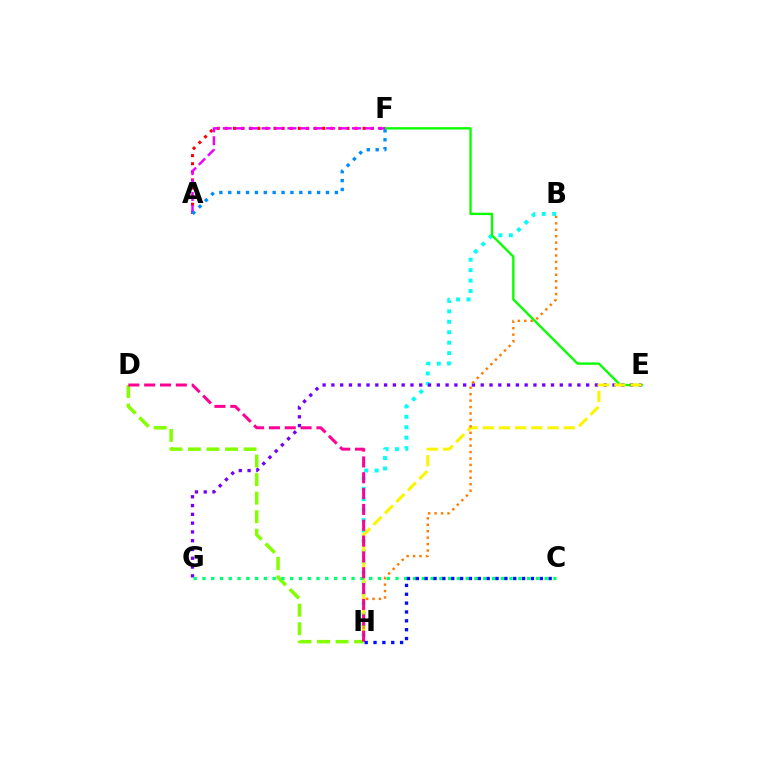{('B', 'H'): [{'color': '#00fff6', 'line_style': 'dotted', 'thickness': 2.84}, {'color': '#ff7c00', 'line_style': 'dotted', 'thickness': 1.75}], ('A', 'F'): [{'color': '#ff0000', 'line_style': 'dotted', 'thickness': 2.2}, {'color': '#ee00ff', 'line_style': 'dashed', 'thickness': 1.75}, {'color': '#008cff', 'line_style': 'dotted', 'thickness': 2.41}], ('E', 'F'): [{'color': '#08ff00', 'line_style': 'solid', 'thickness': 1.69}], ('E', 'G'): [{'color': '#7200ff', 'line_style': 'dotted', 'thickness': 2.39}], ('E', 'H'): [{'color': '#fcf500', 'line_style': 'dashed', 'thickness': 2.2}], ('D', 'H'): [{'color': '#84ff00', 'line_style': 'dashed', 'thickness': 2.52}, {'color': '#ff0094', 'line_style': 'dashed', 'thickness': 2.15}], ('C', 'G'): [{'color': '#00ff74', 'line_style': 'dotted', 'thickness': 2.38}], ('C', 'H'): [{'color': '#0010ff', 'line_style': 'dotted', 'thickness': 2.41}]}